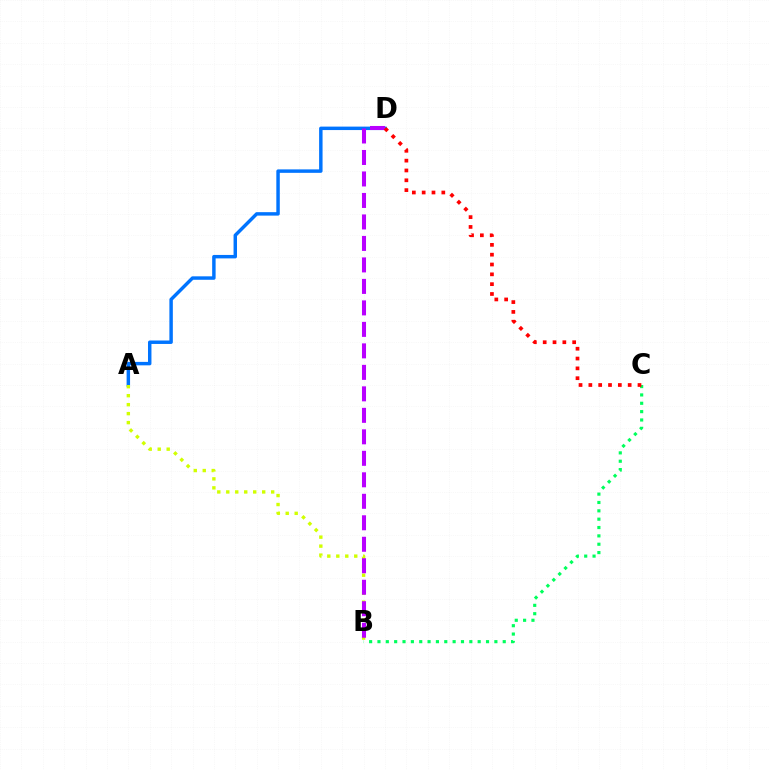{('A', 'D'): [{'color': '#0074ff', 'line_style': 'solid', 'thickness': 2.49}], ('A', 'B'): [{'color': '#d1ff00', 'line_style': 'dotted', 'thickness': 2.44}], ('B', 'D'): [{'color': '#b900ff', 'line_style': 'dashed', 'thickness': 2.92}], ('B', 'C'): [{'color': '#00ff5c', 'line_style': 'dotted', 'thickness': 2.27}], ('C', 'D'): [{'color': '#ff0000', 'line_style': 'dotted', 'thickness': 2.67}]}